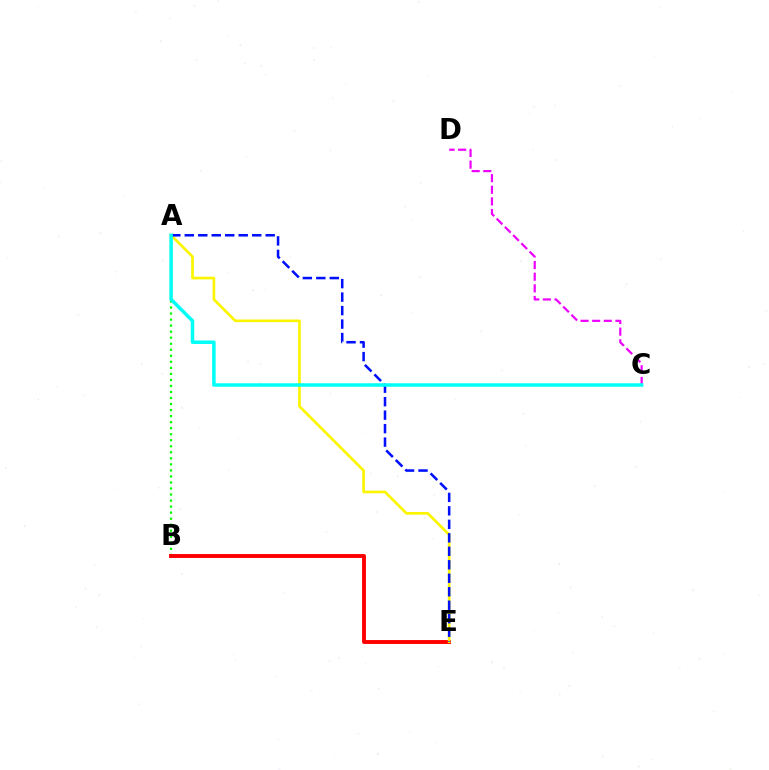{('A', 'B'): [{'color': '#08ff00', 'line_style': 'dotted', 'thickness': 1.64}], ('B', 'E'): [{'color': '#ff0000', 'line_style': 'solid', 'thickness': 2.81}], ('A', 'E'): [{'color': '#fcf500', 'line_style': 'solid', 'thickness': 1.93}, {'color': '#0010ff', 'line_style': 'dashed', 'thickness': 1.83}], ('C', 'D'): [{'color': '#ee00ff', 'line_style': 'dashed', 'thickness': 1.58}], ('A', 'C'): [{'color': '#00fff6', 'line_style': 'solid', 'thickness': 2.52}]}